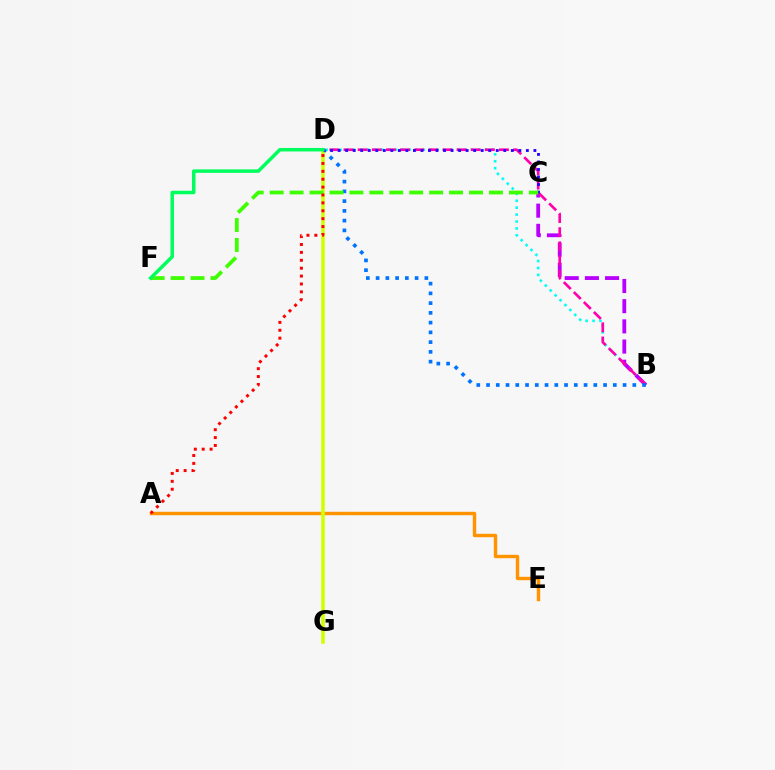{('B', 'D'): [{'color': '#00fff6', 'line_style': 'dotted', 'thickness': 1.88}, {'color': '#ff00ac', 'line_style': 'dashed', 'thickness': 1.92}, {'color': '#0074ff', 'line_style': 'dotted', 'thickness': 2.65}], ('B', 'C'): [{'color': '#b900ff', 'line_style': 'dashed', 'thickness': 2.74}], ('A', 'E'): [{'color': '#ff9400', 'line_style': 'solid', 'thickness': 2.46}], ('D', 'G'): [{'color': '#d1ff00', 'line_style': 'solid', 'thickness': 2.57}], ('C', 'D'): [{'color': '#2500ff', 'line_style': 'dotted', 'thickness': 2.05}], ('C', 'F'): [{'color': '#3dff00', 'line_style': 'dashed', 'thickness': 2.71}], ('A', 'D'): [{'color': '#ff0000', 'line_style': 'dotted', 'thickness': 2.14}], ('D', 'F'): [{'color': '#00ff5c', 'line_style': 'solid', 'thickness': 2.52}]}